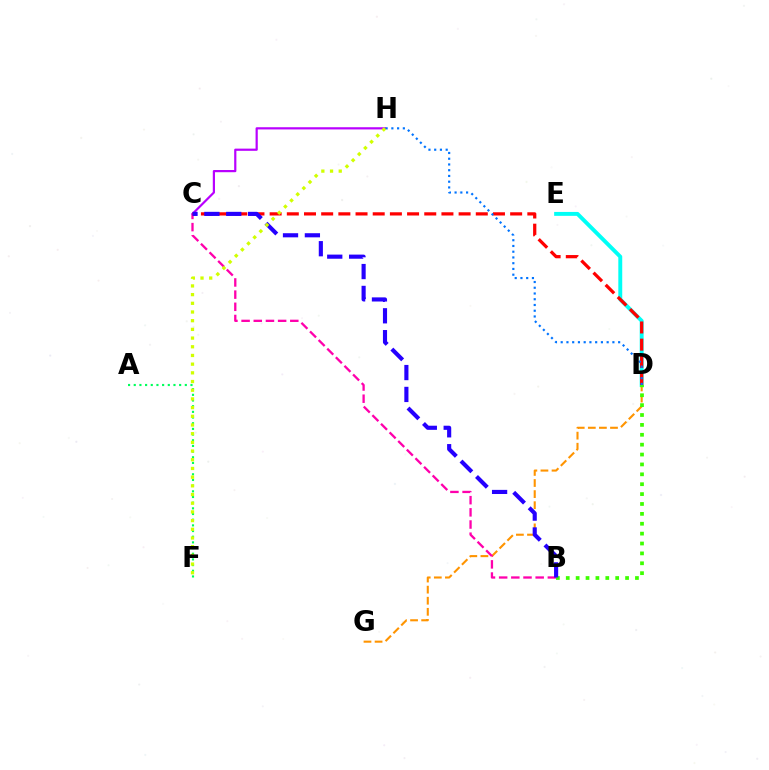{('D', 'G'): [{'color': '#ff9400', 'line_style': 'dashed', 'thickness': 1.51}], ('D', 'E'): [{'color': '#00fff6', 'line_style': 'solid', 'thickness': 2.82}], ('B', 'D'): [{'color': '#3dff00', 'line_style': 'dotted', 'thickness': 2.69}], ('B', 'C'): [{'color': '#ff00ac', 'line_style': 'dashed', 'thickness': 1.65}, {'color': '#2500ff', 'line_style': 'dashed', 'thickness': 2.97}], ('C', 'H'): [{'color': '#b900ff', 'line_style': 'solid', 'thickness': 1.59}], ('C', 'D'): [{'color': '#ff0000', 'line_style': 'dashed', 'thickness': 2.33}], ('A', 'F'): [{'color': '#00ff5c', 'line_style': 'dotted', 'thickness': 1.54}], ('D', 'H'): [{'color': '#0074ff', 'line_style': 'dotted', 'thickness': 1.56}], ('F', 'H'): [{'color': '#d1ff00', 'line_style': 'dotted', 'thickness': 2.36}]}